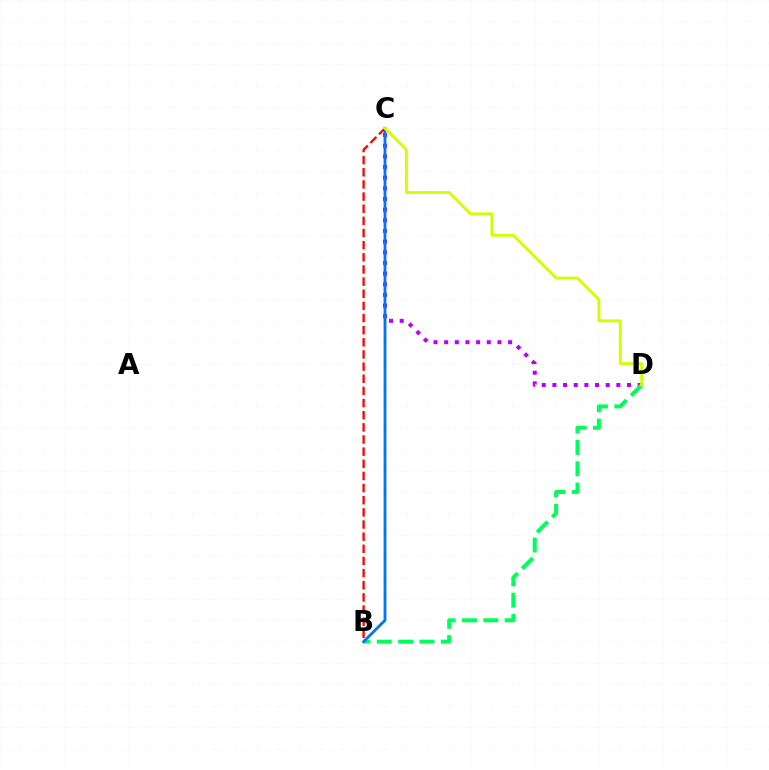{('C', 'D'): [{'color': '#b900ff', 'line_style': 'dotted', 'thickness': 2.9}, {'color': '#d1ff00', 'line_style': 'solid', 'thickness': 2.09}], ('B', 'D'): [{'color': '#00ff5c', 'line_style': 'dashed', 'thickness': 2.9}], ('B', 'C'): [{'color': '#0074ff', 'line_style': 'solid', 'thickness': 2.02}, {'color': '#ff0000', 'line_style': 'dashed', 'thickness': 1.65}]}